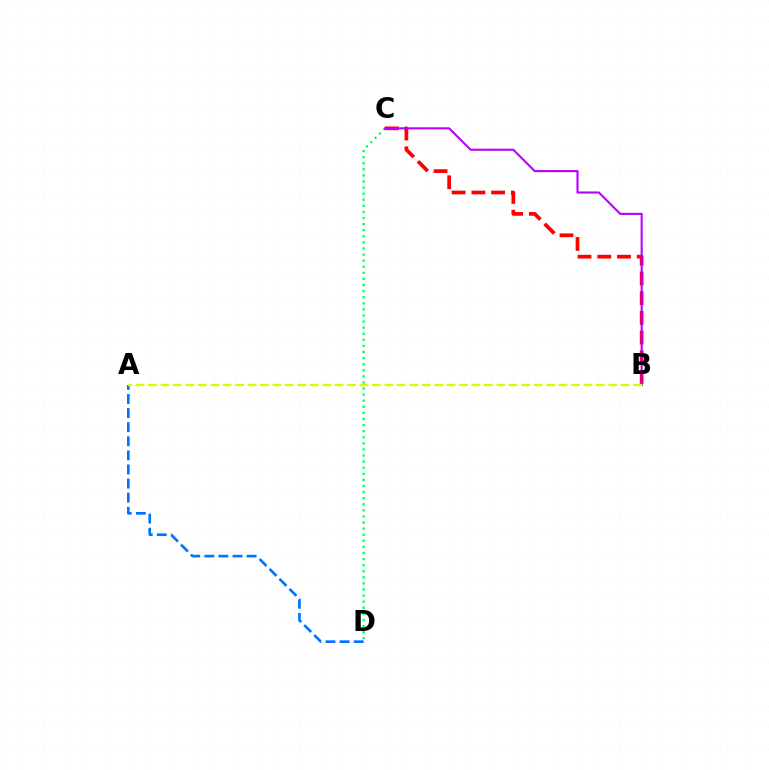{('A', 'D'): [{'color': '#0074ff', 'line_style': 'dashed', 'thickness': 1.92}], ('C', 'D'): [{'color': '#00ff5c', 'line_style': 'dotted', 'thickness': 1.65}], ('B', 'C'): [{'color': '#ff0000', 'line_style': 'dashed', 'thickness': 2.68}, {'color': '#b900ff', 'line_style': 'solid', 'thickness': 1.52}], ('A', 'B'): [{'color': '#d1ff00', 'line_style': 'dashed', 'thickness': 1.69}]}